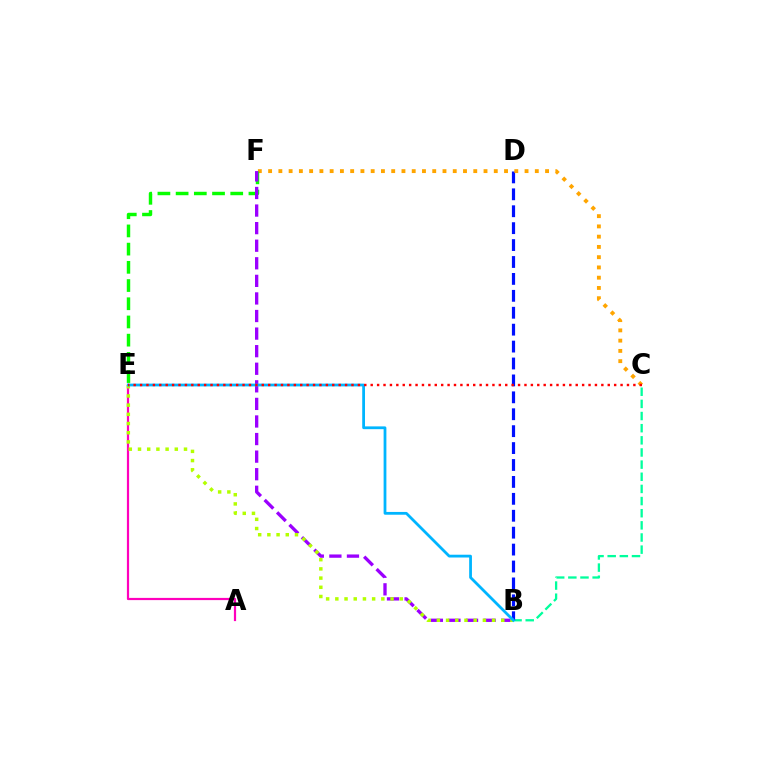{('B', 'C'): [{'color': '#00ff9d', 'line_style': 'dashed', 'thickness': 1.65}], ('B', 'D'): [{'color': '#0010ff', 'line_style': 'dashed', 'thickness': 2.3}], ('C', 'F'): [{'color': '#ffa500', 'line_style': 'dotted', 'thickness': 2.79}], ('E', 'F'): [{'color': '#08ff00', 'line_style': 'dashed', 'thickness': 2.47}], ('B', 'F'): [{'color': '#9b00ff', 'line_style': 'dashed', 'thickness': 2.39}], ('A', 'E'): [{'color': '#ff00bd', 'line_style': 'solid', 'thickness': 1.59}], ('B', 'E'): [{'color': '#b3ff00', 'line_style': 'dotted', 'thickness': 2.5}, {'color': '#00b5ff', 'line_style': 'solid', 'thickness': 2.0}], ('C', 'E'): [{'color': '#ff0000', 'line_style': 'dotted', 'thickness': 1.74}]}